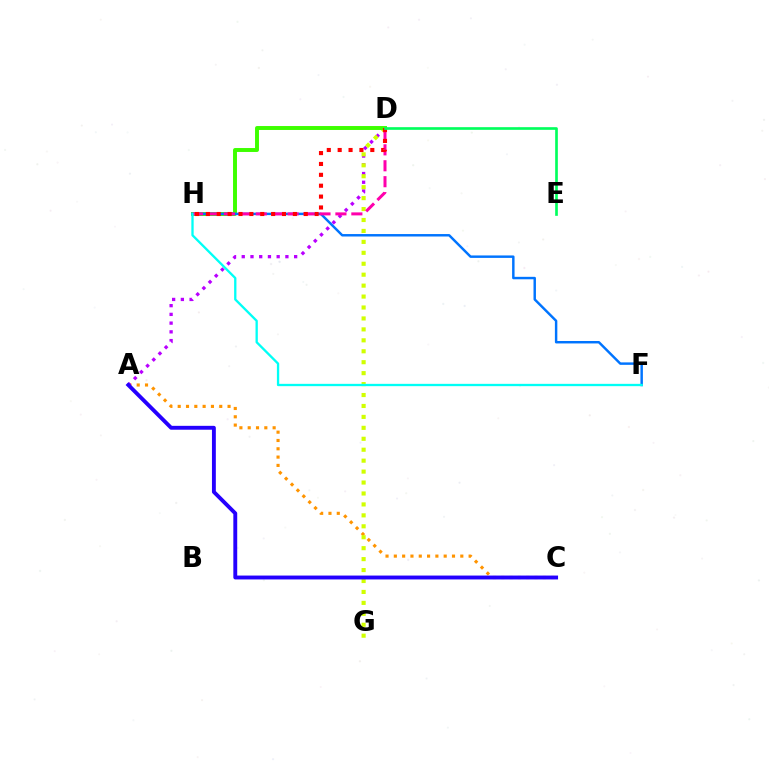{('A', 'C'): [{'color': '#ff9400', 'line_style': 'dotted', 'thickness': 2.26}, {'color': '#2500ff', 'line_style': 'solid', 'thickness': 2.79}], ('A', 'D'): [{'color': '#b900ff', 'line_style': 'dotted', 'thickness': 2.37}], ('D', 'G'): [{'color': '#d1ff00', 'line_style': 'dotted', 'thickness': 2.97}], ('D', 'H'): [{'color': '#3dff00', 'line_style': 'solid', 'thickness': 2.83}, {'color': '#ff00ac', 'line_style': 'dashed', 'thickness': 2.16}, {'color': '#ff0000', 'line_style': 'dotted', 'thickness': 2.96}], ('F', 'H'): [{'color': '#0074ff', 'line_style': 'solid', 'thickness': 1.77}, {'color': '#00fff6', 'line_style': 'solid', 'thickness': 1.67}], ('D', 'E'): [{'color': '#00ff5c', 'line_style': 'solid', 'thickness': 1.92}]}